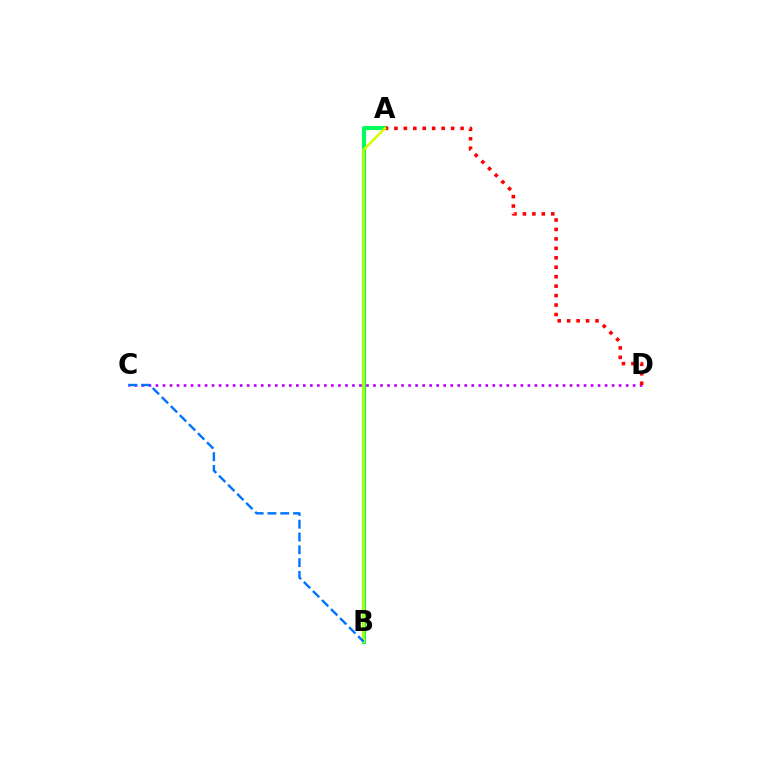{('A', 'B'): [{'color': '#00ff5c', 'line_style': 'solid', 'thickness': 2.96}, {'color': '#d1ff00', 'line_style': 'solid', 'thickness': 1.81}], ('C', 'D'): [{'color': '#b900ff', 'line_style': 'dotted', 'thickness': 1.91}], ('A', 'D'): [{'color': '#ff0000', 'line_style': 'dotted', 'thickness': 2.57}], ('B', 'C'): [{'color': '#0074ff', 'line_style': 'dashed', 'thickness': 1.74}]}